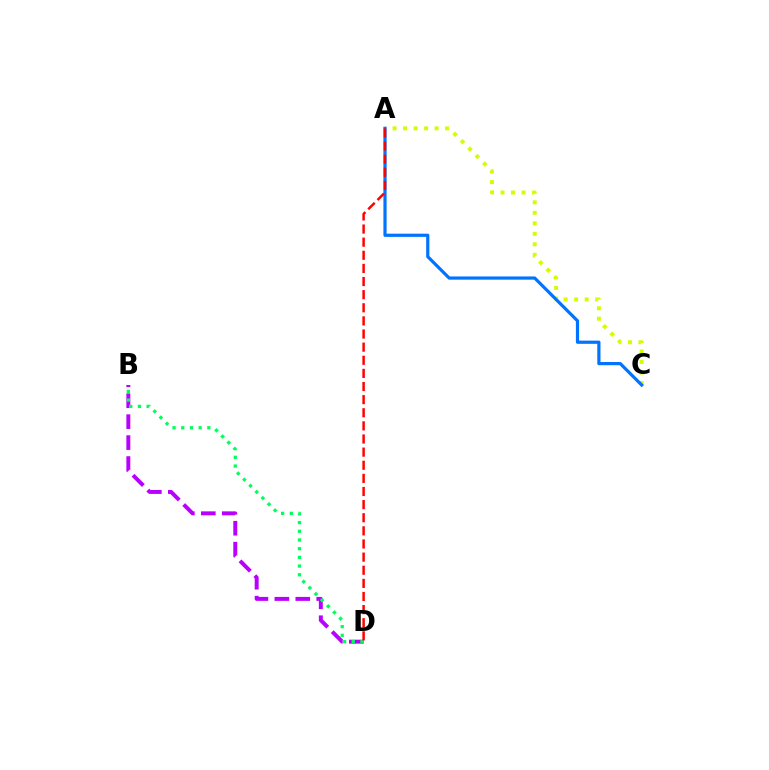{('B', 'D'): [{'color': '#b900ff', 'line_style': 'dashed', 'thickness': 2.84}, {'color': '#00ff5c', 'line_style': 'dotted', 'thickness': 2.36}], ('A', 'C'): [{'color': '#d1ff00', 'line_style': 'dotted', 'thickness': 2.85}, {'color': '#0074ff', 'line_style': 'solid', 'thickness': 2.31}], ('A', 'D'): [{'color': '#ff0000', 'line_style': 'dashed', 'thickness': 1.78}]}